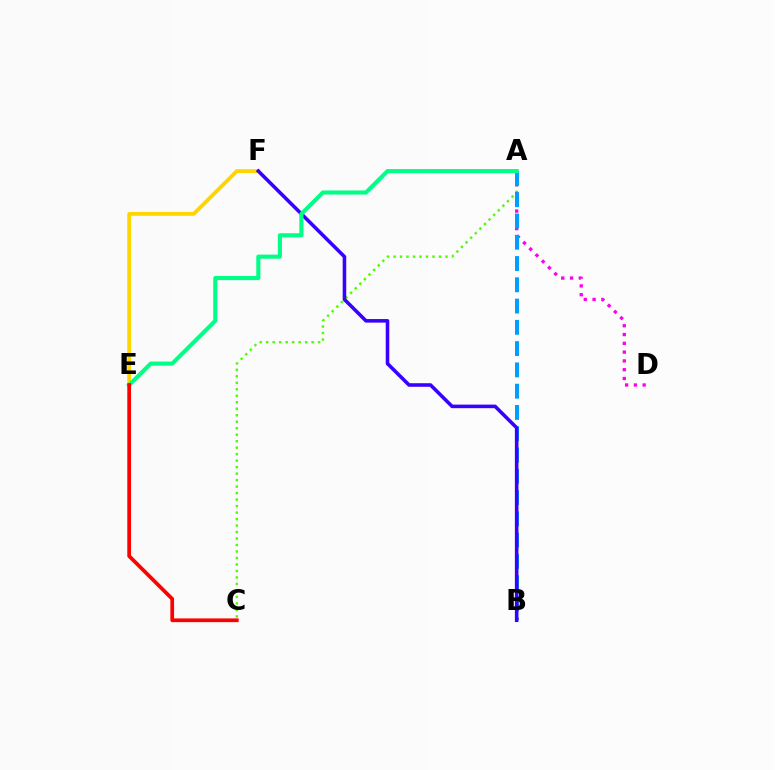{('A', 'C'): [{'color': '#4fff00', 'line_style': 'dotted', 'thickness': 1.76}], ('A', 'D'): [{'color': '#ff00ed', 'line_style': 'dotted', 'thickness': 2.39}], ('E', 'F'): [{'color': '#ffd500', 'line_style': 'solid', 'thickness': 2.76}], ('A', 'B'): [{'color': '#009eff', 'line_style': 'dashed', 'thickness': 2.89}], ('B', 'F'): [{'color': '#3700ff', 'line_style': 'solid', 'thickness': 2.57}], ('A', 'E'): [{'color': '#00ff86', 'line_style': 'solid', 'thickness': 2.96}], ('C', 'E'): [{'color': '#ff0000', 'line_style': 'solid', 'thickness': 2.68}]}